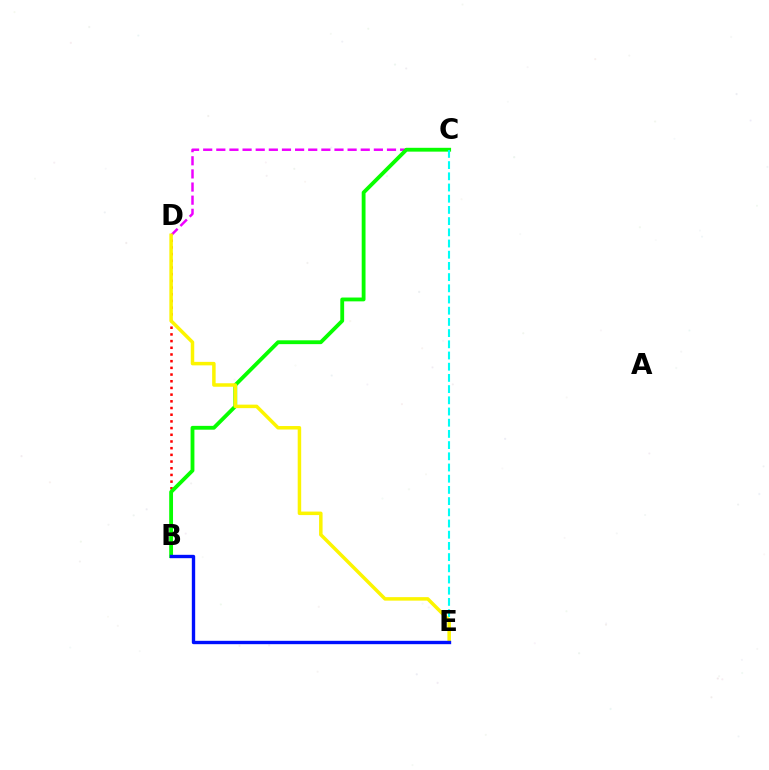{('B', 'D'): [{'color': '#ff0000', 'line_style': 'dotted', 'thickness': 1.82}], ('C', 'D'): [{'color': '#ee00ff', 'line_style': 'dashed', 'thickness': 1.78}], ('B', 'C'): [{'color': '#08ff00', 'line_style': 'solid', 'thickness': 2.75}], ('C', 'E'): [{'color': '#00fff6', 'line_style': 'dashed', 'thickness': 1.52}], ('D', 'E'): [{'color': '#fcf500', 'line_style': 'solid', 'thickness': 2.51}], ('B', 'E'): [{'color': '#0010ff', 'line_style': 'solid', 'thickness': 2.42}]}